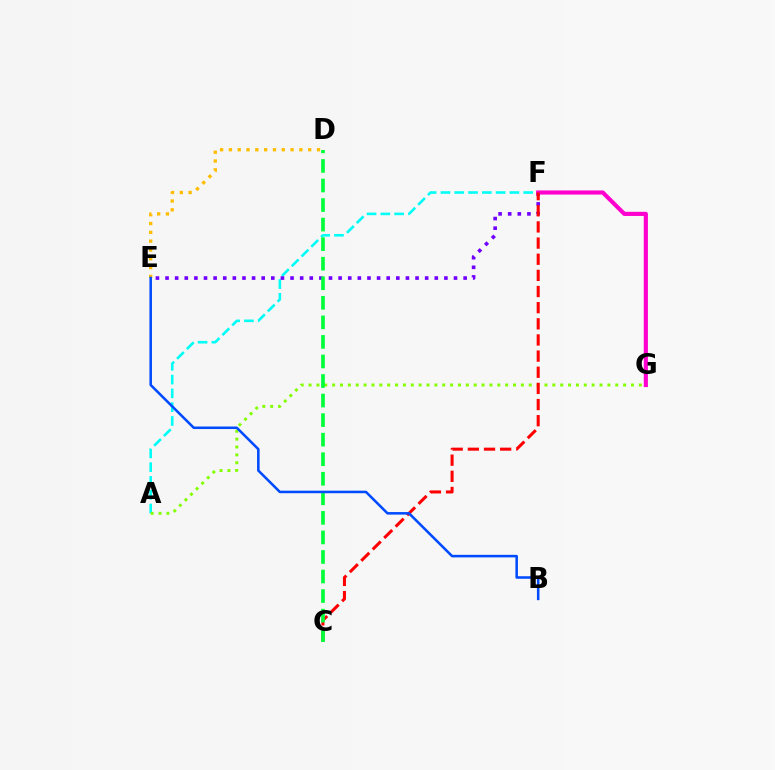{('A', 'F'): [{'color': '#00fff6', 'line_style': 'dashed', 'thickness': 1.87}], ('E', 'F'): [{'color': '#7200ff', 'line_style': 'dotted', 'thickness': 2.61}], ('F', 'G'): [{'color': '#ff00cf', 'line_style': 'solid', 'thickness': 2.98}], ('A', 'G'): [{'color': '#84ff00', 'line_style': 'dotted', 'thickness': 2.14}], ('C', 'F'): [{'color': '#ff0000', 'line_style': 'dashed', 'thickness': 2.19}], ('D', 'E'): [{'color': '#ffbd00', 'line_style': 'dotted', 'thickness': 2.39}], ('C', 'D'): [{'color': '#00ff39', 'line_style': 'dashed', 'thickness': 2.66}], ('B', 'E'): [{'color': '#004bff', 'line_style': 'solid', 'thickness': 1.83}]}